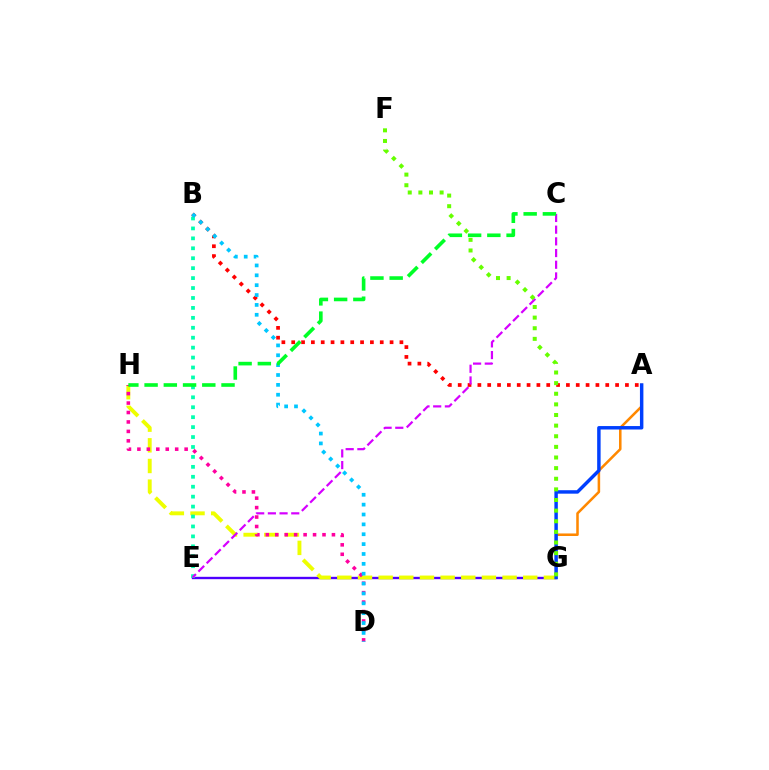{('E', 'G'): [{'color': '#4f00ff', 'line_style': 'solid', 'thickness': 1.7}], ('A', 'B'): [{'color': '#ff0000', 'line_style': 'dotted', 'thickness': 2.67}], ('A', 'G'): [{'color': '#ff8800', 'line_style': 'solid', 'thickness': 1.83}, {'color': '#003fff', 'line_style': 'solid', 'thickness': 2.48}], ('G', 'H'): [{'color': '#eeff00', 'line_style': 'dashed', 'thickness': 2.81}], ('B', 'E'): [{'color': '#00ffaf', 'line_style': 'dotted', 'thickness': 2.7}], ('D', 'H'): [{'color': '#ff00a0', 'line_style': 'dotted', 'thickness': 2.57}], ('B', 'D'): [{'color': '#00c7ff', 'line_style': 'dotted', 'thickness': 2.68}], ('C', 'E'): [{'color': '#d600ff', 'line_style': 'dashed', 'thickness': 1.59}], ('F', 'G'): [{'color': '#66ff00', 'line_style': 'dotted', 'thickness': 2.89}], ('C', 'H'): [{'color': '#00ff27', 'line_style': 'dashed', 'thickness': 2.61}]}